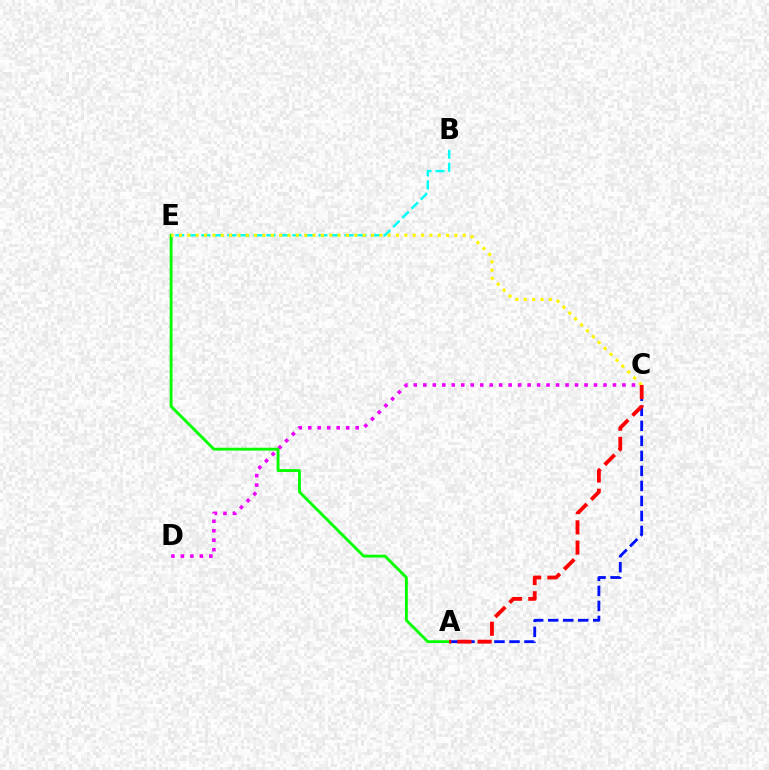{('A', 'C'): [{'color': '#0010ff', 'line_style': 'dashed', 'thickness': 2.04}, {'color': '#ff0000', 'line_style': 'dashed', 'thickness': 2.75}], ('C', 'D'): [{'color': '#ee00ff', 'line_style': 'dotted', 'thickness': 2.58}], ('A', 'E'): [{'color': '#08ff00', 'line_style': 'solid', 'thickness': 2.07}], ('B', 'E'): [{'color': '#00fff6', 'line_style': 'dashed', 'thickness': 1.77}], ('C', 'E'): [{'color': '#fcf500', 'line_style': 'dotted', 'thickness': 2.27}]}